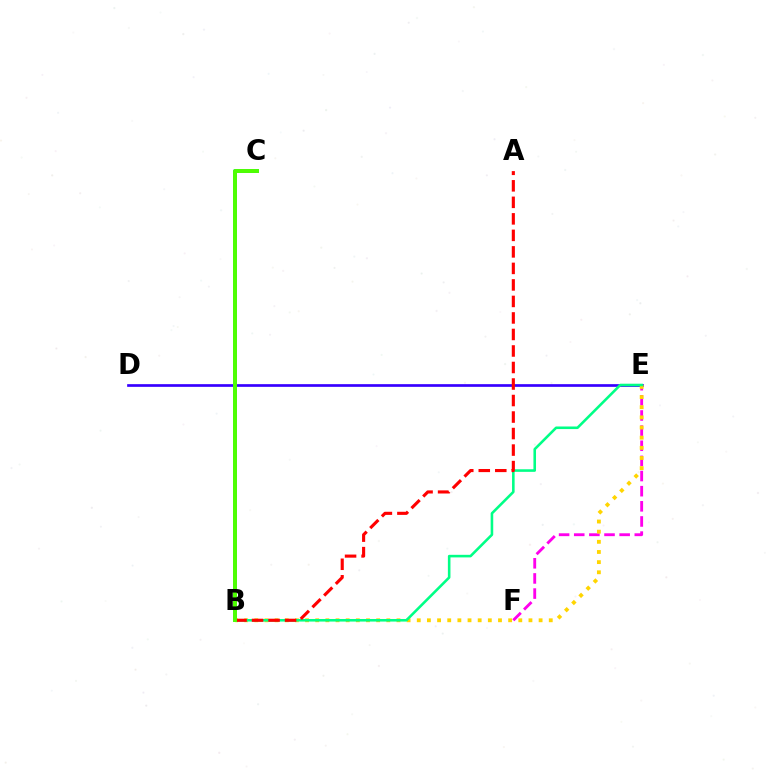{('E', 'F'): [{'color': '#ff00ed', 'line_style': 'dashed', 'thickness': 2.06}], ('D', 'E'): [{'color': '#3700ff', 'line_style': 'solid', 'thickness': 1.94}], ('B', 'E'): [{'color': '#ffd500', 'line_style': 'dotted', 'thickness': 2.76}, {'color': '#00ff86', 'line_style': 'solid', 'thickness': 1.86}], ('A', 'B'): [{'color': '#ff0000', 'line_style': 'dashed', 'thickness': 2.24}], ('B', 'C'): [{'color': '#009eff', 'line_style': 'solid', 'thickness': 2.71}, {'color': '#4fff00', 'line_style': 'solid', 'thickness': 2.82}]}